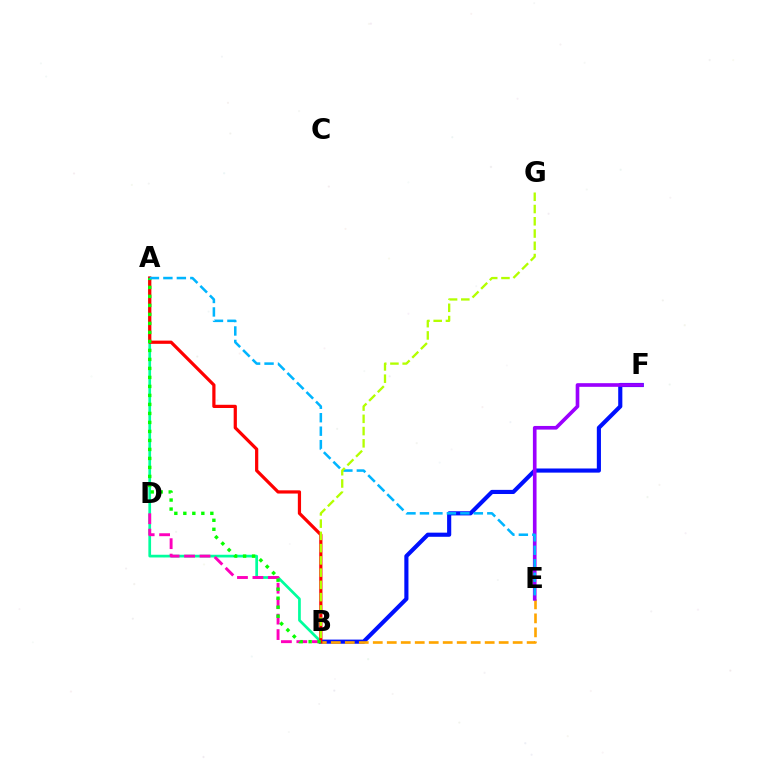{('B', 'F'): [{'color': '#0010ff', 'line_style': 'solid', 'thickness': 2.97}], ('B', 'E'): [{'color': '#ffa500', 'line_style': 'dashed', 'thickness': 1.9}], ('A', 'B'): [{'color': '#00ff9d', 'line_style': 'solid', 'thickness': 1.95}, {'color': '#ff0000', 'line_style': 'solid', 'thickness': 2.32}, {'color': '#08ff00', 'line_style': 'dotted', 'thickness': 2.45}], ('B', 'D'): [{'color': '#ff00bd', 'line_style': 'dashed', 'thickness': 2.1}], ('E', 'F'): [{'color': '#9b00ff', 'line_style': 'solid', 'thickness': 2.63}], ('A', 'E'): [{'color': '#00b5ff', 'line_style': 'dashed', 'thickness': 1.83}], ('B', 'G'): [{'color': '#b3ff00', 'line_style': 'dashed', 'thickness': 1.66}]}